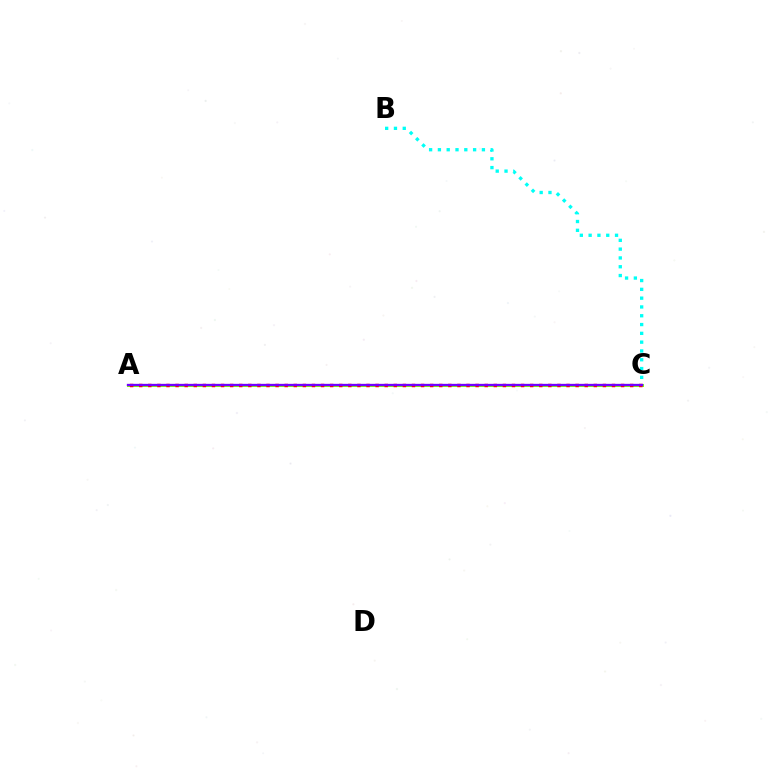{('A', 'C'): [{'color': '#84ff00', 'line_style': 'solid', 'thickness': 2.18}, {'color': '#ff0000', 'line_style': 'dotted', 'thickness': 2.47}, {'color': '#7200ff', 'line_style': 'solid', 'thickness': 1.67}], ('B', 'C'): [{'color': '#00fff6', 'line_style': 'dotted', 'thickness': 2.39}]}